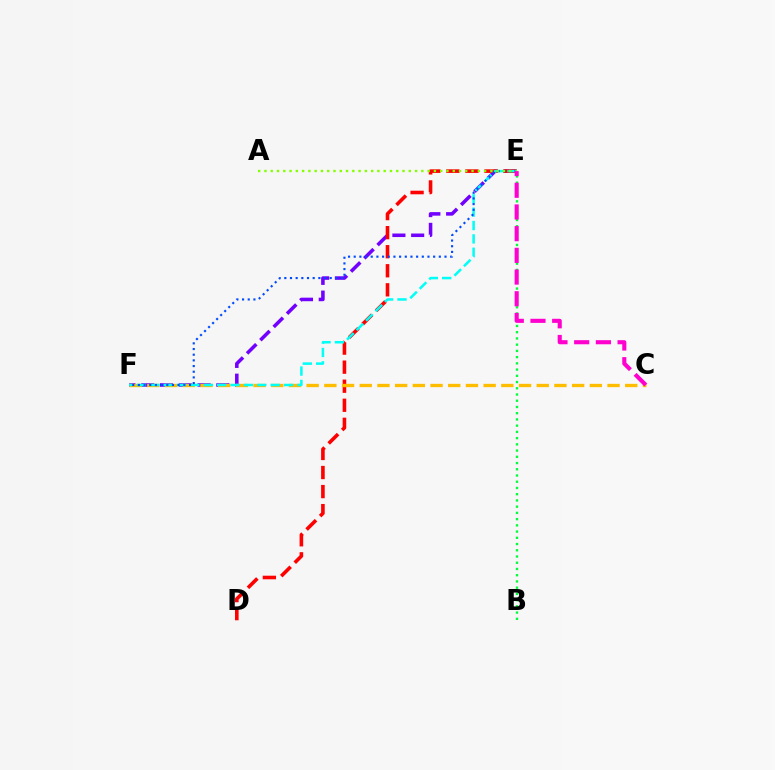{('E', 'F'): [{'color': '#7200ff', 'line_style': 'dashed', 'thickness': 2.55}, {'color': '#00fff6', 'line_style': 'dashed', 'thickness': 1.82}, {'color': '#004bff', 'line_style': 'dotted', 'thickness': 1.54}], ('D', 'E'): [{'color': '#ff0000', 'line_style': 'dashed', 'thickness': 2.59}], ('C', 'F'): [{'color': '#ffbd00', 'line_style': 'dashed', 'thickness': 2.4}], ('A', 'E'): [{'color': '#84ff00', 'line_style': 'dotted', 'thickness': 1.71}], ('B', 'E'): [{'color': '#00ff39', 'line_style': 'dotted', 'thickness': 1.69}], ('C', 'E'): [{'color': '#ff00cf', 'line_style': 'dashed', 'thickness': 2.95}]}